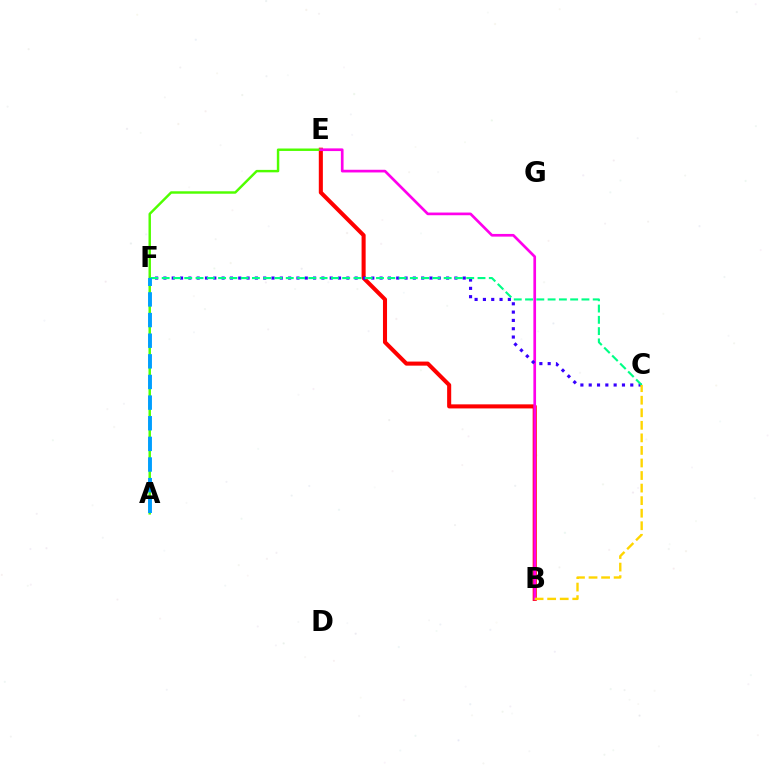{('B', 'E'): [{'color': '#ff0000', 'line_style': 'solid', 'thickness': 2.93}, {'color': '#ff00ed', 'line_style': 'solid', 'thickness': 1.93}], ('A', 'E'): [{'color': '#4fff00', 'line_style': 'solid', 'thickness': 1.76}], ('C', 'F'): [{'color': '#3700ff', 'line_style': 'dotted', 'thickness': 2.26}, {'color': '#00ff86', 'line_style': 'dashed', 'thickness': 1.53}], ('A', 'F'): [{'color': '#009eff', 'line_style': 'dashed', 'thickness': 2.8}], ('B', 'C'): [{'color': '#ffd500', 'line_style': 'dashed', 'thickness': 1.71}]}